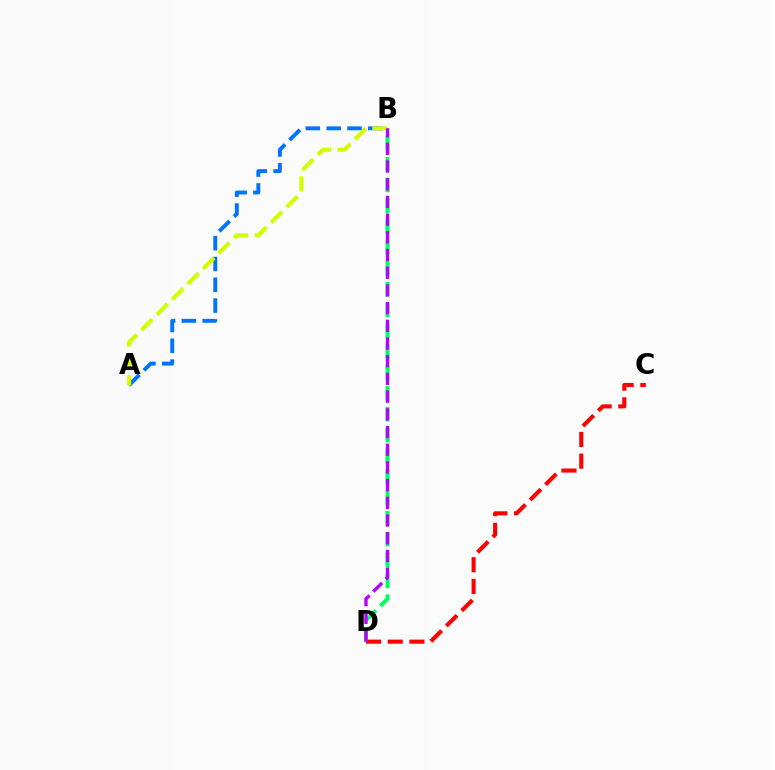{('A', 'B'): [{'color': '#0074ff', 'line_style': 'dashed', 'thickness': 2.83}, {'color': '#d1ff00', 'line_style': 'dashed', 'thickness': 2.96}], ('B', 'D'): [{'color': '#00ff5c', 'line_style': 'dashed', 'thickness': 2.83}, {'color': '#b900ff', 'line_style': 'dashed', 'thickness': 2.4}], ('C', 'D'): [{'color': '#ff0000', 'line_style': 'dashed', 'thickness': 2.95}]}